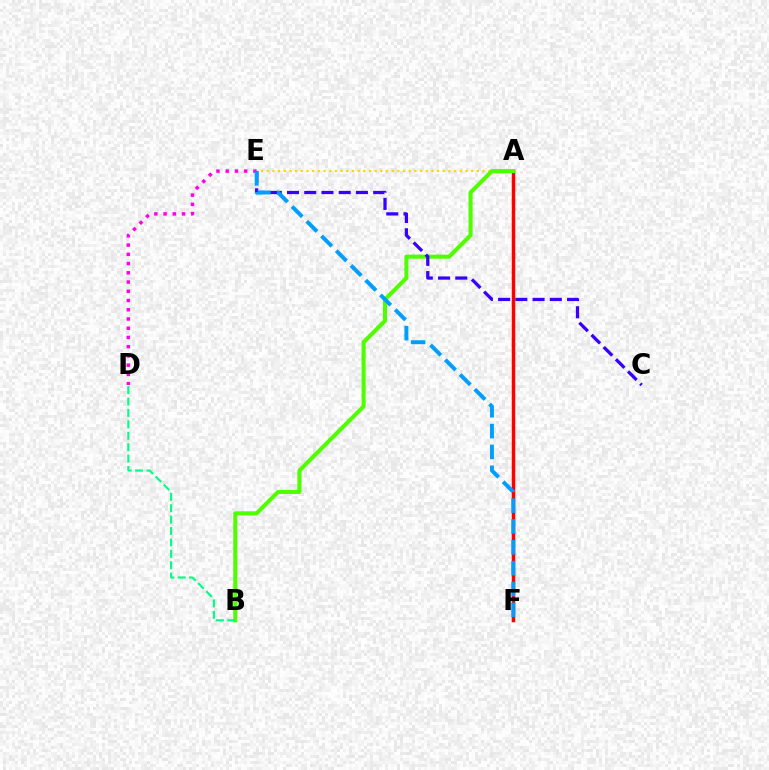{('A', 'E'): [{'color': '#ffd500', 'line_style': 'dotted', 'thickness': 1.54}], ('A', 'F'): [{'color': '#ff0000', 'line_style': 'solid', 'thickness': 2.51}], ('A', 'B'): [{'color': '#4fff00', 'line_style': 'solid', 'thickness': 2.93}], ('D', 'E'): [{'color': '#ff00ed', 'line_style': 'dotted', 'thickness': 2.51}], ('C', 'E'): [{'color': '#3700ff', 'line_style': 'dashed', 'thickness': 2.34}], ('E', 'F'): [{'color': '#009eff', 'line_style': 'dashed', 'thickness': 2.83}], ('B', 'D'): [{'color': '#00ff86', 'line_style': 'dashed', 'thickness': 1.55}]}